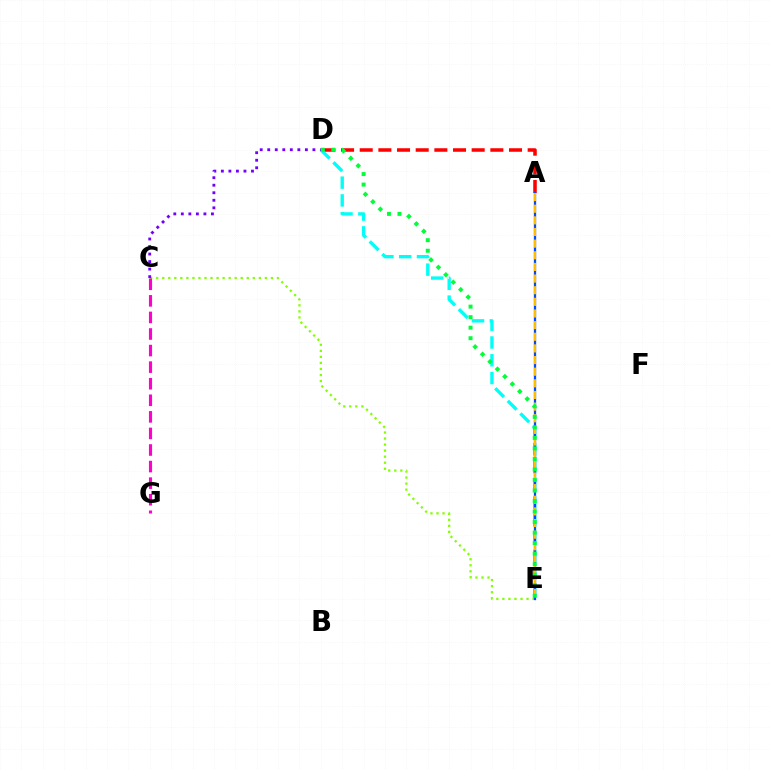{('A', 'D'): [{'color': '#ff0000', 'line_style': 'dashed', 'thickness': 2.54}], ('C', 'E'): [{'color': '#84ff00', 'line_style': 'dotted', 'thickness': 1.64}], ('C', 'G'): [{'color': '#ff00cf', 'line_style': 'dashed', 'thickness': 2.25}], ('D', 'E'): [{'color': '#00fff6', 'line_style': 'dashed', 'thickness': 2.42}, {'color': '#00ff39', 'line_style': 'dotted', 'thickness': 2.86}], ('C', 'D'): [{'color': '#7200ff', 'line_style': 'dotted', 'thickness': 2.05}], ('A', 'E'): [{'color': '#004bff', 'line_style': 'solid', 'thickness': 1.64}, {'color': '#ffbd00', 'line_style': 'dashed', 'thickness': 1.58}]}